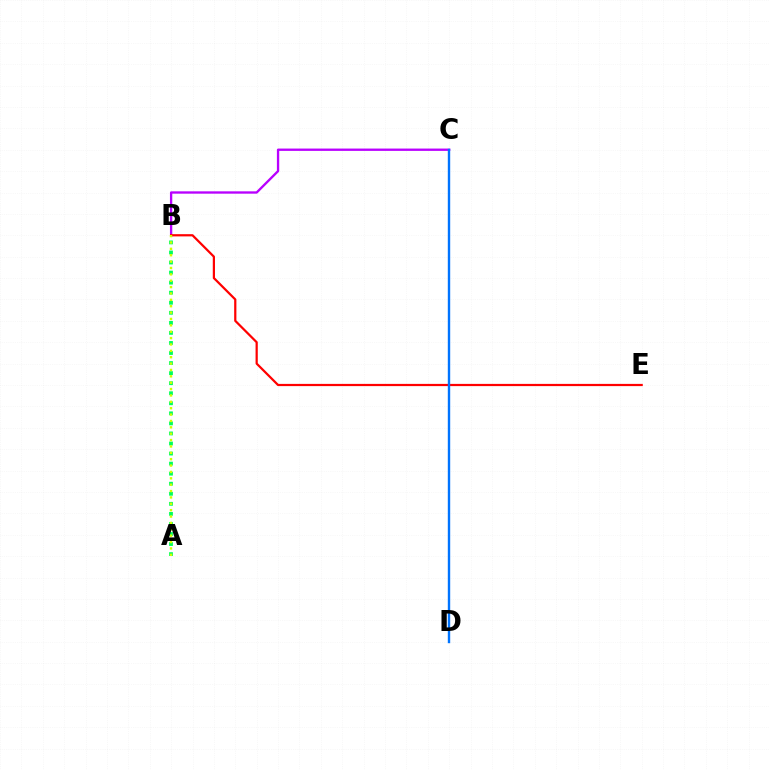{('B', 'C'): [{'color': '#b900ff', 'line_style': 'solid', 'thickness': 1.68}], ('A', 'B'): [{'color': '#00ff5c', 'line_style': 'dotted', 'thickness': 2.73}, {'color': '#d1ff00', 'line_style': 'dotted', 'thickness': 1.73}], ('B', 'E'): [{'color': '#ff0000', 'line_style': 'solid', 'thickness': 1.6}], ('C', 'D'): [{'color': '#0074ff', 'line_style': 'solid', 'thickness': 1.73}]}